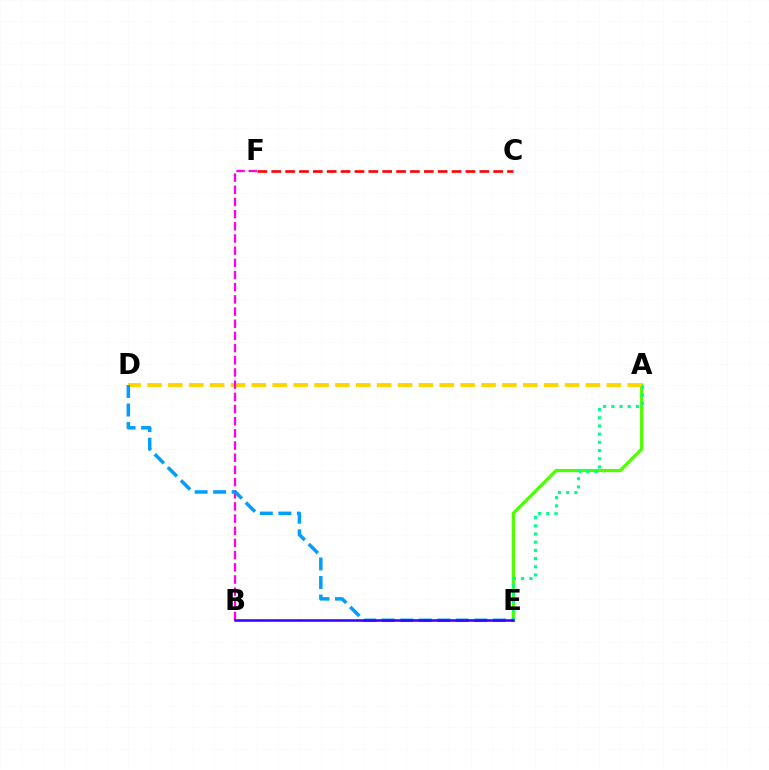{('C', 'F'): [{'color': '#ff0000', 'line_style': 'dashed', 'thickness': 1.88}], ('A', 'E'): [{'color': '#4fff00', 'line_style': 'solid', 'thickness': 2.34}, {'color': '#00ff86', 'line_style': 'dotted', 'thickness': 2.23}], ('A', 'D'): [{'color': '#ffd500', 'line_style': 'dashed', 'thickness': 2.84}], ('B', 'F'): [{'color': '#ff00ed', 'line_style': 'dashed', 'thickness': 1.65}], ('D', 'E'): [{'color': '#009eff', 'line_style': 'dashed', 'thickness': 2.52}], ('B', 'E'): [{'color': '#3700ff', 'line_style': 'solid', 'thickness': 1.84}]}